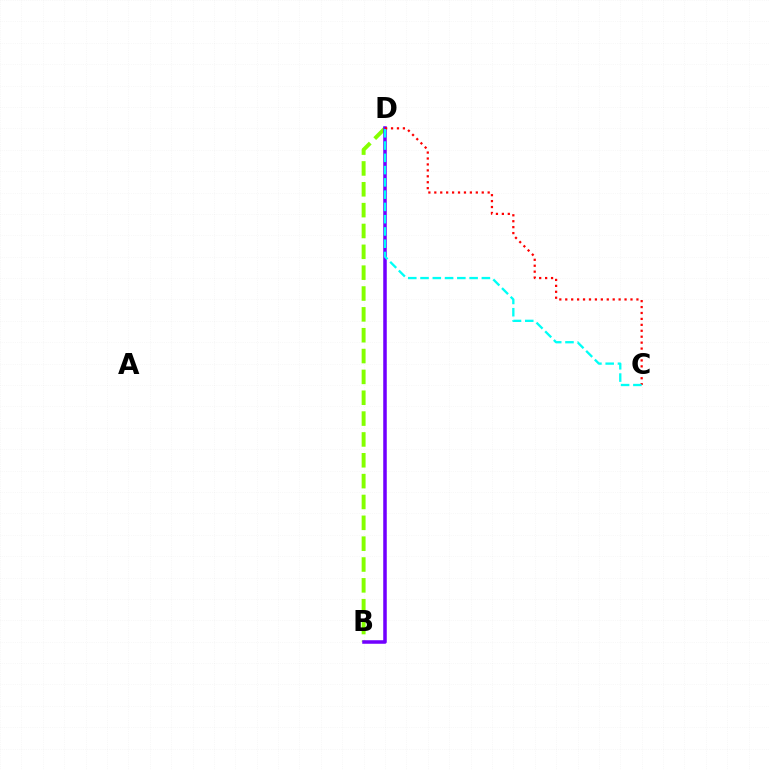{('B', 'D'): [{'color': '#84ff00', 'line_style': 'dashed', 'thickness': 2.83}, {'color': '#7200ff', 'line_style': 'solid', 'thickness': 2.54}], ('C', 'D'): [{'color': '#ff0000', 'line_style': 'dotted', 'thickness': 1.61}, {'color': '#00fff6', 'line_style': 'dashed', 'thickness': 1.67}]}